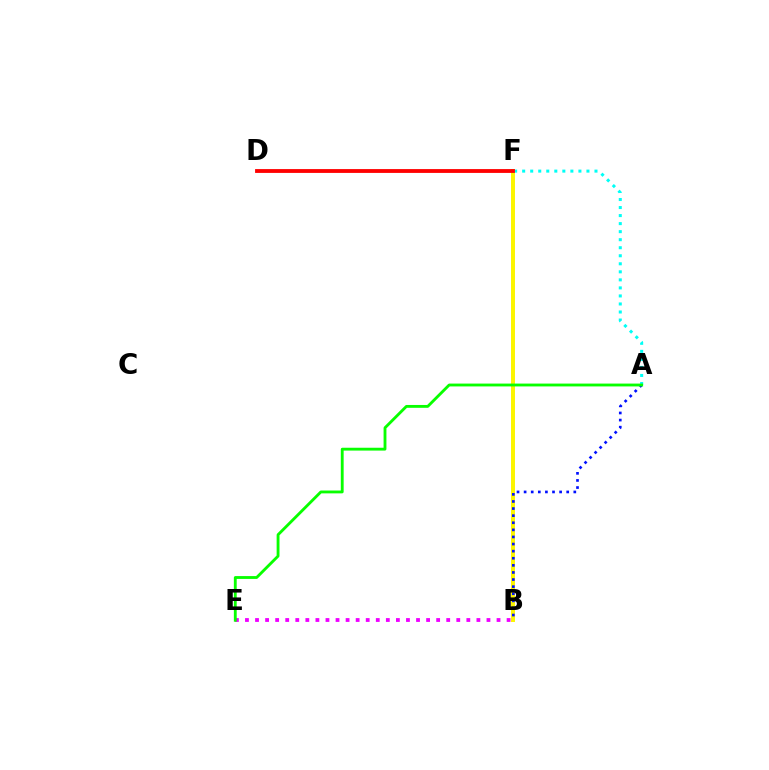{('B', 'F'): [{'color': '#fcf500', 'line_style': 'solid', 'thickness': 2.85}], ('A', 'B'): [{'color': '#0010ff', 'line_style': 'dotted', 'thickness': 1.93}], ('A', 'F'): [{'color': '#00fff6', 'line_style': 'dotted', 'thickness': 2.18}], ('B', 'E'): [{'color': '#ee00ff', 'line_style': 'dotted', 'thickness': 2.73}], ('A', 'E'): [{'color': '#08ff00', 'line_style': 'solid', 'thickness': 2.05}], ('D', 'F'): [{'color': '#ff0000', 'line_style': 'solid', 'thickness': 2.76}]}